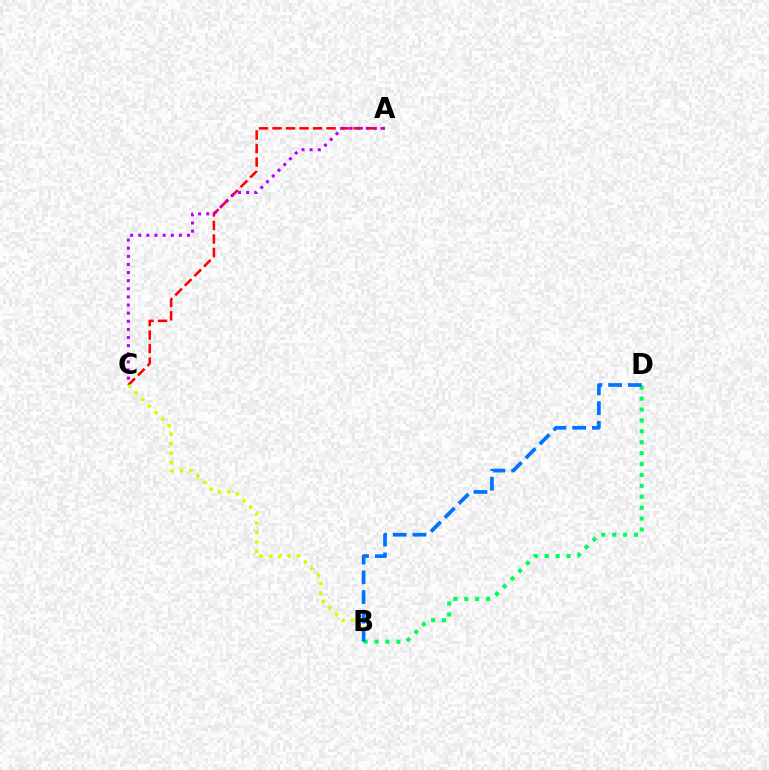{('A', 'C'): [{'color': '#ff0000', 'line_style': 'dashed', 'thickness': 1.84}, {'color': '#b900ff', 'line_style': 'dotted', 'thickness': 2.21}], ('B', 'C'): [{'color': '#d1ff00', 'line_style': 'dotted', 'thickness': 2.54}], ('B', 'D'): [{'color': '#00ff5c', 'line_style': 'dotted', 'thickness': 2.96}, {'color': '#0074ff', 'line_style': 'dashed', 'thickness': 2.67}]}